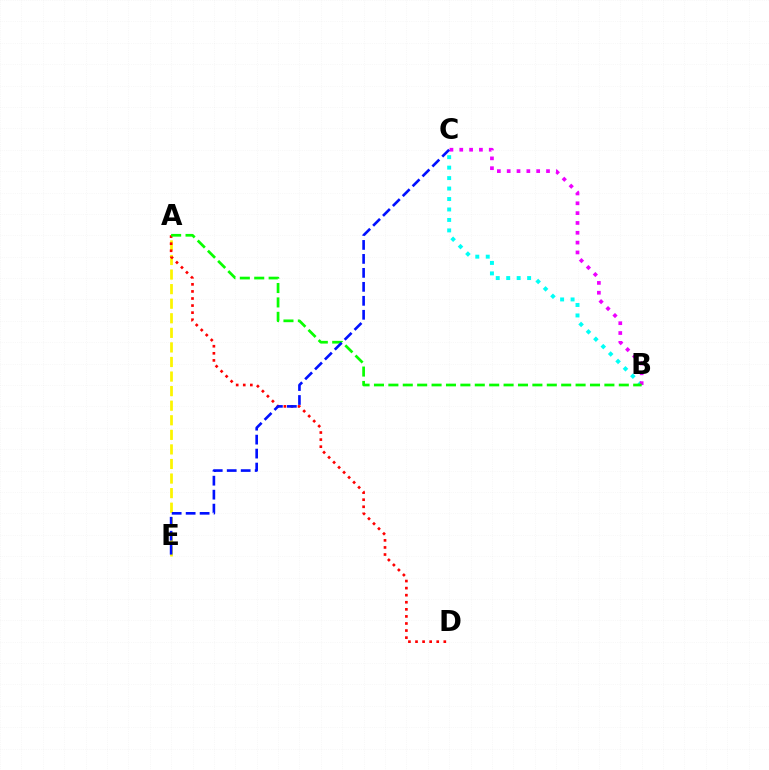{('B', 'C'): [{'color': '#00fff6', 'line_style': 'dotted', 'thickness': 2.84}, {'color': '#ee00ff', 'line_style': 'dotted', 'thickness': 2.67}], ('A', 'E'): [{'color': '#fcf500', 'line_style': 'dashed', 'thickness': 1.98}], ('A', 'D'): [{'color': '#ff0000', 'line_style': 'dotted', 'thickness': 1.92}], ('A', 'B'): [{'color': '#08ff00', 'line_style': 'dashed', 'thickness': 1.96}], ('C', 'E'): [{'color': '#0010ff', 'line_style': 'dashed', 'thickness': 1.9}]}